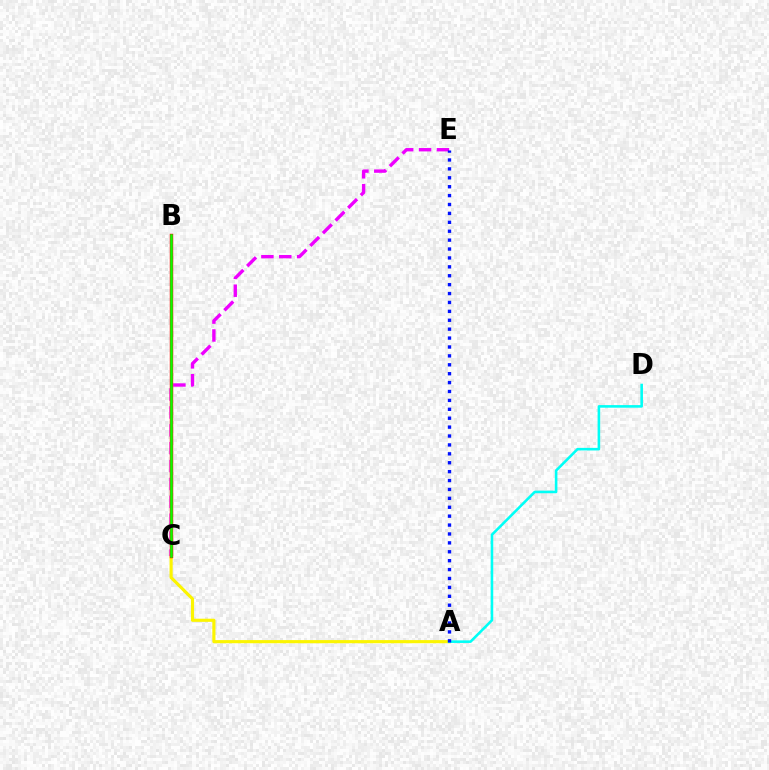{('A', 'C'): [{'color': '#fcf500', 'line_style': 'solid', 'thickness': 2.26}], ('A', 'D'): [{'color': '#00fff6', 'line_style': 'solid', 'thickness': 1.86}], ('C', 'E'): [{'color': '#ee00ff', 'line_style': 'dashed', 'thickness': 2.43}], ('B', 'C'): [{'color': '#ff0000', 'line_style': 'solid', 'thickness': 2.47}, {'color': '#08ff00', 'line_style': 'solid', 'thickness': 1.81}], ('A', 'E'): [{'color': '#0010ff', 'line_style': 'dotted', 'thickness': 2.42}]}